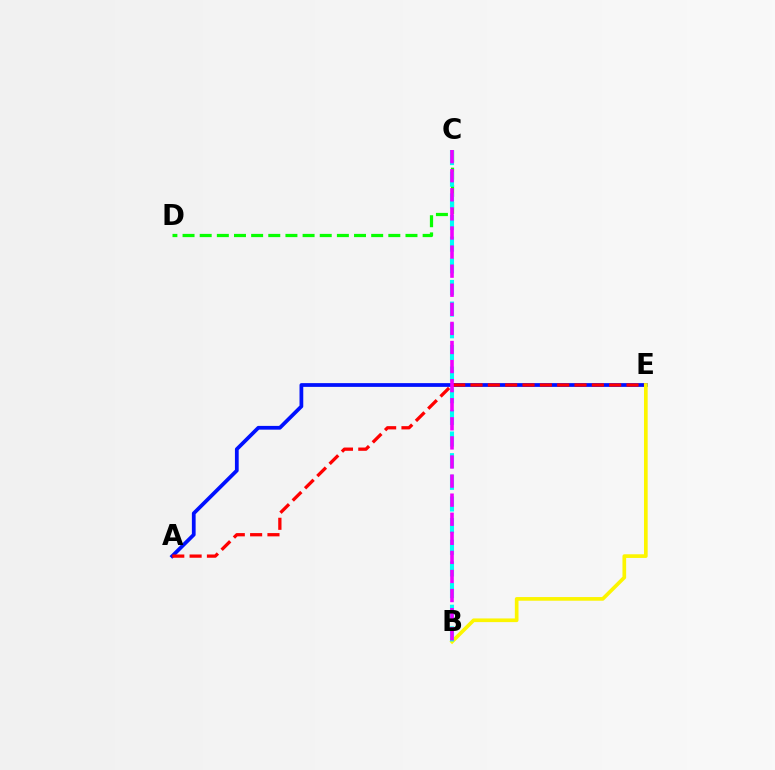{('A', 'E'): [{'color': '#0010ff', 'line_style': 'solid', 'thickness': 2.7}, {'color': '#ff0000', 'line_style': 'dashed', 'thickness': 2.35}], ('B', 'E'): [{'color': '#fcf500', 'line_style': 'solid', 'thickness': 2.64}], ('C', 'D'): [{'color': '#08ff00', 'line_style': 'dashed', 'thickness': 2.33}], ('B', 'C'): [{'color': '#00fff6', 'line_style': 'dashed', 'thickness': 2.94}, {'color': '#ee00ff', 'line_style': 'dashed', 'thickness': 2.59}]}